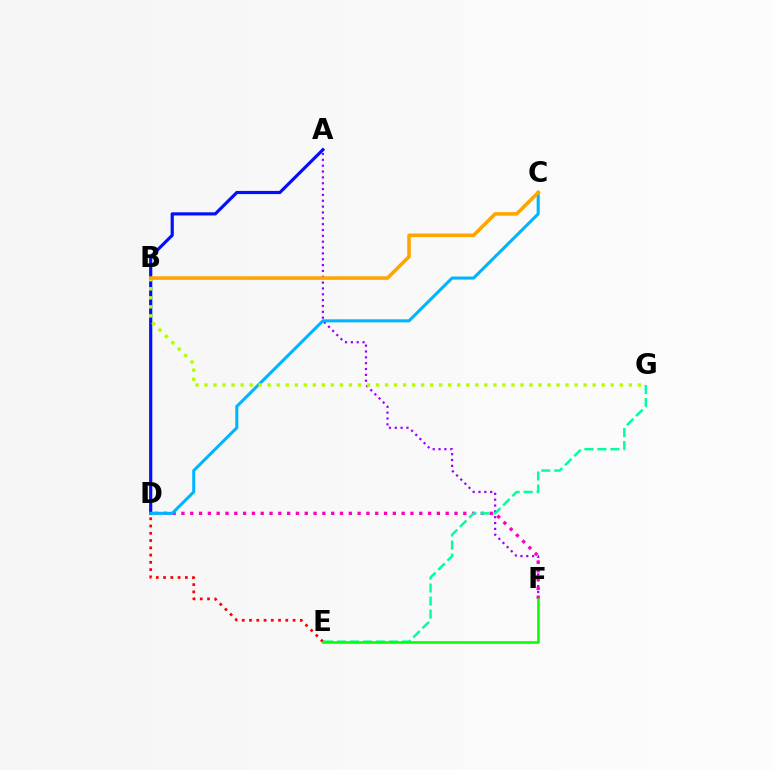{('D', 'E'): [{'color': '#ff0000', 'line_style': 'dotted', 'thickness': 1.97}], ('A', 'D'): [{'color': '#0010ff', 'line_style': 'solid', 'thickness': 2.28}], ('A', 'F'): [{'color': '#9b00ff', 'line_style': 'dotted', 'thickness': 1.59}], ('D', 'F'): [{'color': '#ff00bd', 'line_style': 'dotted', 'thickness': 2.39}], ('C', 'D'): [{'color': '#00b5ff', 'line_style': 'solid', 'thickness': 2.2}], ('E', 'G'): [{'color': '#00ff9d', 'line_style': 'dashed', 'thickness': 1.77}], ('E', 'F'): [{'color': '#08ff00', 'line_style': 'solid', 'thickness': 1.87}], ('B', 'G'): [{'color': '#b3ff00', 'line_style': 'dotted', 'thickness': 2.45}], ('B', 'C'): [{'color': '#ffa500', 'line_style': 'solid', 'thickness': 2.56}]}